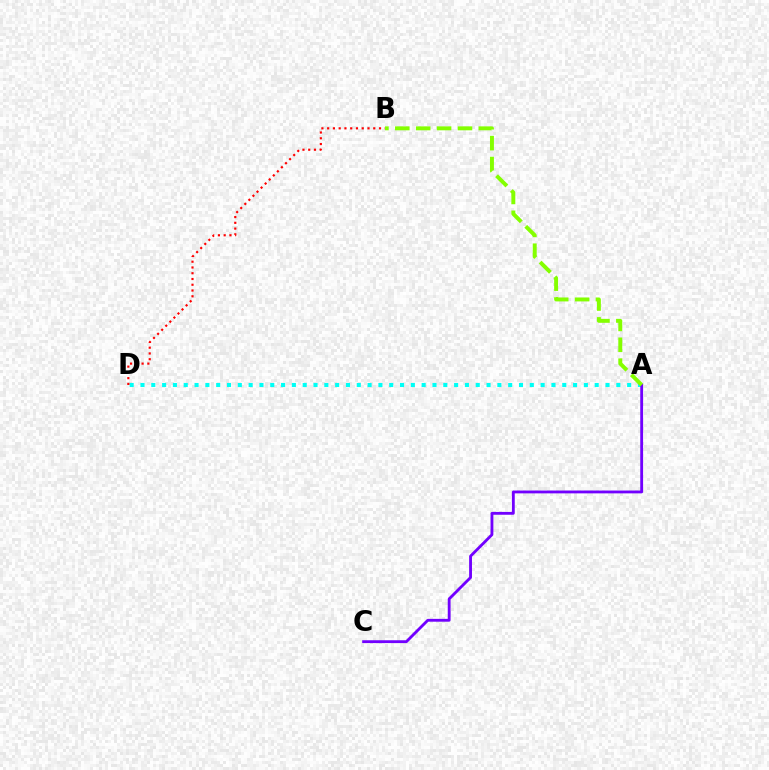{('A', 'D'): [{'color': '#00fff6', 'line_style': 'dotted', 'thickness': 2.94}], ('A', 'C'): [{'color': '#7200ff', 'line_style': 'solid', 'thickness': 2.04}], ('A', 'B'): [{'color': '#84ff00', 'line_style': 'dashed', 'thickness': 2.84}], ('B', 'D'): [{'color': '#ff0000', 'line_style': 'dotted', 'thickness': 1.57}]}